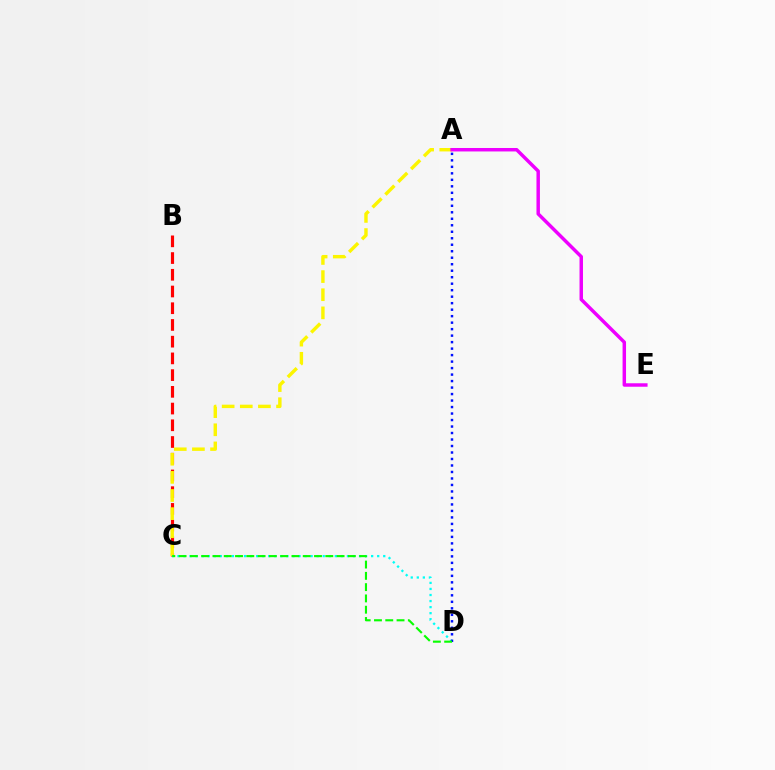{('B', 'C'): [{'color': '#ff0000', 'line_style': 'dashed', 'thickness': 2.27}], ('A', 'C'): [{'color': '#fcf500', 'line_style': 'dashed', 'thickness': 2.46}], ('C', 'D'): [{'color': '#00fff6', 'line_style': 'dotted', 'thickness': 1.64}, {'color': '#08ff00', 'line_style': 'dashed', 'thickness': 1.53}], ('A', 'D'): [{'color': '#0010ff', 'line_style': 'dotted', 'thickness': 1.76}], ('A', 'E'): [{'color': '#ee00ff', 'line_style': 'solid', 'thickness': 2.49}]}